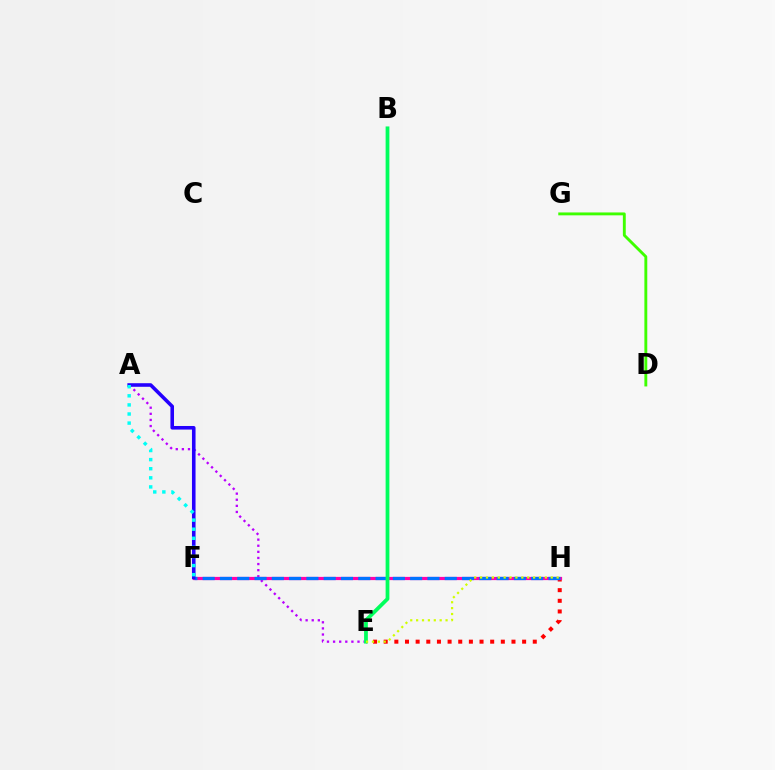{('F', 'H'): [{'color': '#ff9400', 'line_style': 'dashed', 'thickness': 2.12}, {'color': '#ff00ac', 'line_style': 'solid', 'thickness': 2.31}, {'color': '#0074ff', 'line_style': 'dashed', 'thickness': 2.35}], ('E', 'H'): [{'color': '#ff0000', 'line_style': 'dotted', 'thickness': 2.89}, {'color': '#d1ff00', 'line_style': 'dotted', 'thickness': 1.6}], ('D', 'G'): [{'color': '#3dff00', 'line_style': 'solid', 'thickness': 2.08}], ('A', 'E'): [{'color': '#b900ff', 'line_style': 'dotted', 'thickness': 1.66}], ('B', 'E'): [{'color': '#00ff5c', 'line_style': 'solid', 'thickness': 2.71}], ('A', 'F'): [{'color': '#2500ff', 'line_style': 'solid', 'thickness': 2.57}, {'color': '#00fff6', 'line_style': 'dotted', 'thickness': 2.47}]}